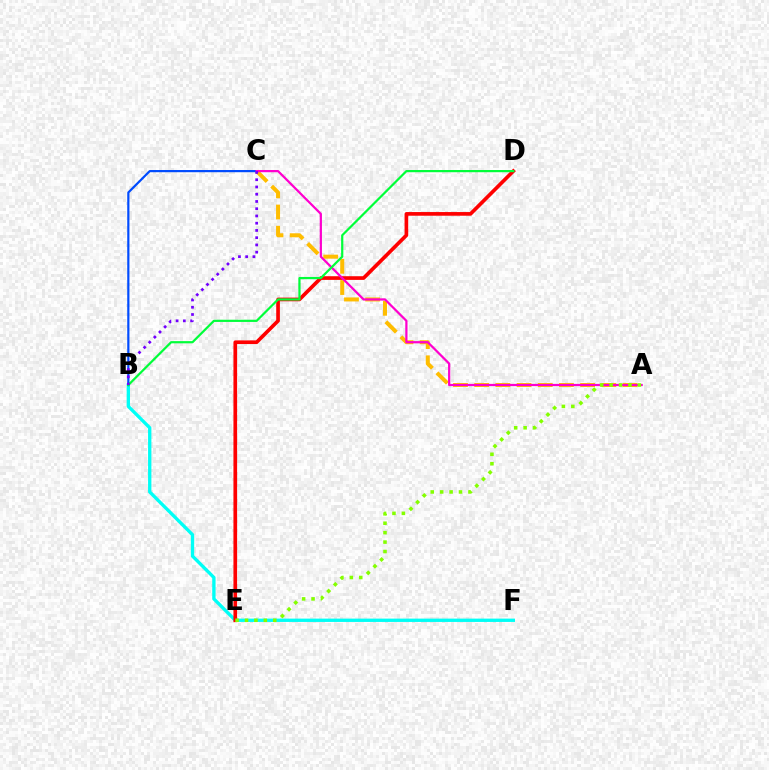{('B', 'F'): [{'color': '#00fff6', 'line_style': 'solid', 'thickness': 2.4}], ('A', 'C'): [{'color': '#ffbd00', 'line_style': 'dashed', 'thickness': 2.88}, {'color': '#ff00cf', 'line_style': 'solid', 'thickness': 1.6}], ('D', 'E'): [{'color': '#ff0000', 'line_style': 'solid', 'thickness': 2.64}], ('B', 'C'): [{'color': '#004bff', 'line_style': 'solid', 'thickness': 1.58}, {'color': '#7200ff', 'line_style': 'dotted', 'thickness': 1.97}], ('B', 'D'): [{'color': '#00ff39', 'line_style': 'solid', 'thickness': 1.59}], ('A', 'E'): [{'color': '#84ff00', 'line_style': 'dotted', 'thickness': 2.56}]}